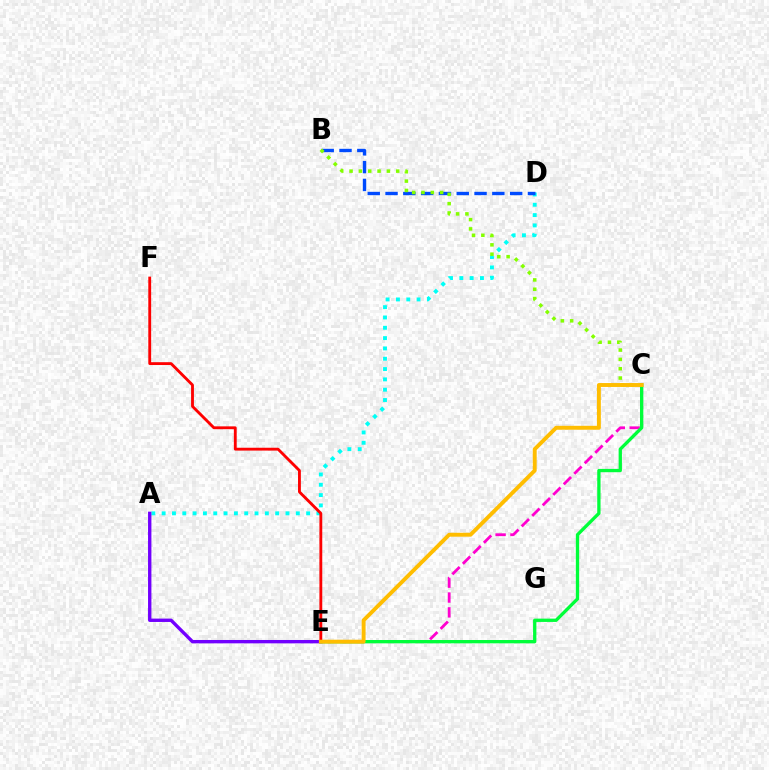{('C', 'E'): [{'color': '#ff00cf', 'line_style': 'dashed', 'thickness': 2.02}, {'color': '#00ff39', 'line_style': 'solid', 'thickness': 2.38}, {'color': '#ffbd00', 'line_style': 'solid', 'thickness': 2.82}], ('A', 'D'): [{'color': '#00fff6', 'line_style': 'dotted', 'thickness': 2.8}], ('B', 'D'): [{'color': '#004bff', 'line_style': 'dashed', 'thickness': 2.42}], ('B', 'C'): [{'color': '#84ff00', 'line_style': 'dotted', 'thickness': 2.54}], ('E', 'F'): [{'color': '#ff0000', 'line_style': 'solid', 'thickness': 2.05}], ('A', 'E'): [{'color': '#7200ff', 'line_style': 'solid', 'thickness': 2.42}]}